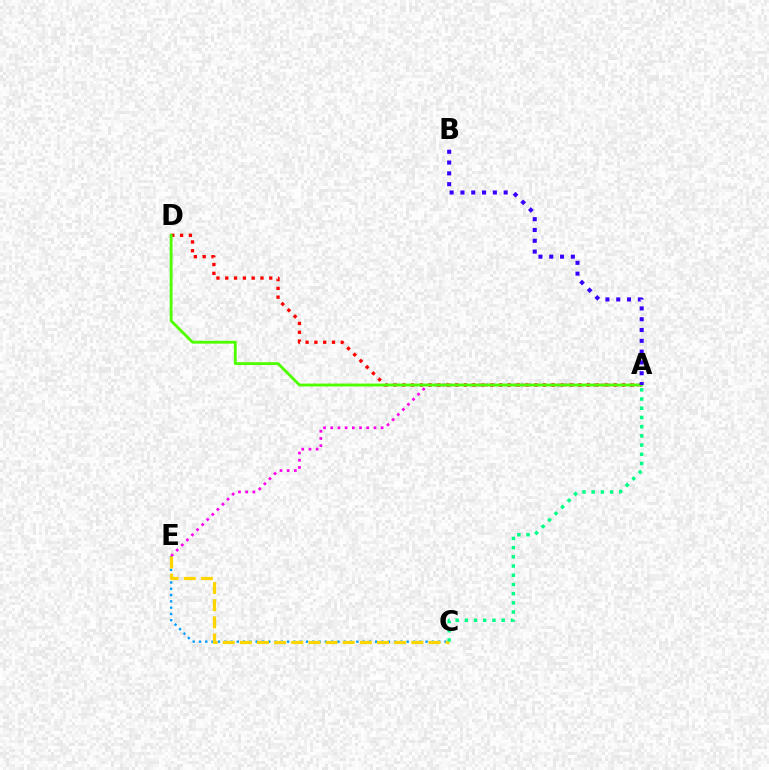{('C', 'E'): [{'color': '#009eff', 'line_style': 'dotted', 'thickness': 1.71}, {'color': '#ffd500', 'line_style': 'dashed', 'thickness': 2.33}], ('A', 'E'): [{'color': '#ff00ed', 'line_style': 'dotted', 'thickness': 1.96}], ('A', 'D'): [{'color': '#ff0000', 'line_style': 'dotted', 'thickness': 2.39}, {'color': '#4fff00', 'line_style': 'solid', 'thickness': 2.06}], ('A', 'C'): [{'color': '#00ff86', 'line_style': 'dotted', 'thickness': 2.5}], ('A', 'B'): [{'color': '#3700ff', 'line_style': 'dotted', 'thickness': 2.94}]}